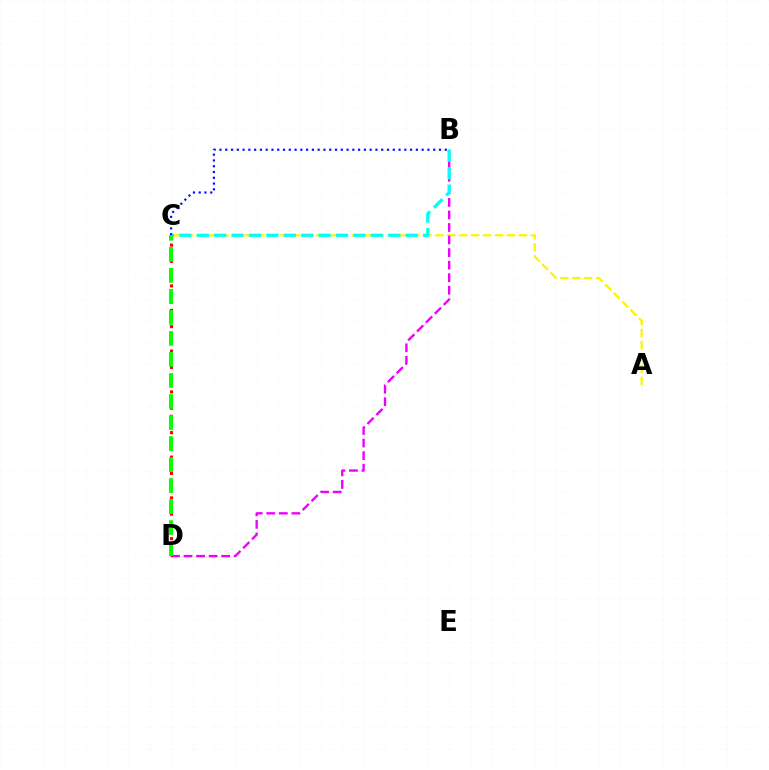{('A', 'C'): [{'color': '#fcf500', 'line_style': 'dashed', 'thickness': 1.62}], ('B', 'D'): [{'color': '#ee00ff', 'line_style': 'dashed', 'thickness': 1.7}], ('C', 'D'): [{'color': '#ff0000', 'line_style': 'dotted', 'thickness': 2.22}, {'color': '#08ff00', 'line_style': 'dashed', 'thickness': 2.86}], ('B', 'C'): [{'color': '#00fff6', 'line_style': 'dashed', 'thickness': 2.36}, {'color': '#0010ff', 'line_style': 'dotted', 'thickness': 1.57}]}